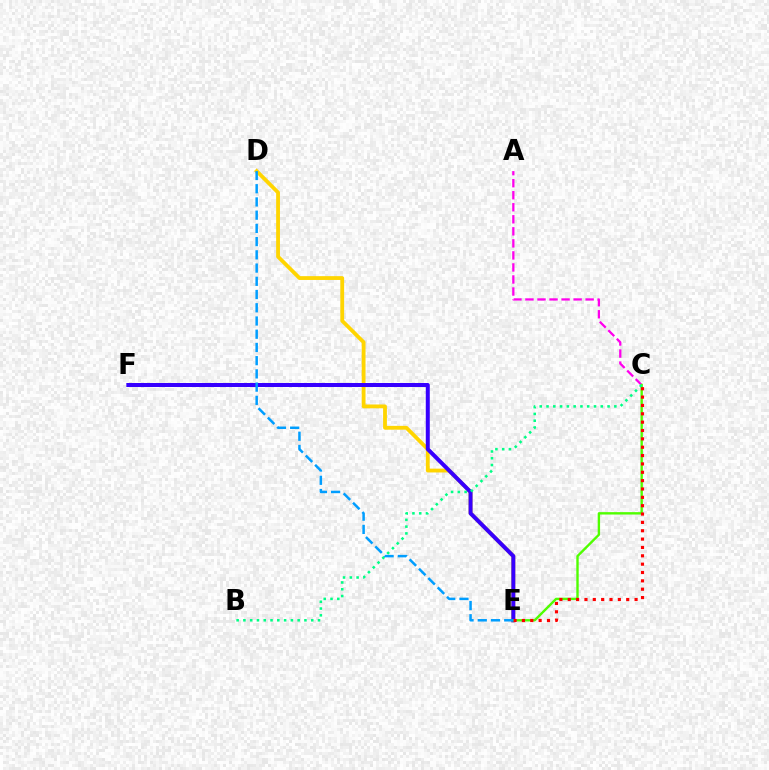{('D', 'E'): [{'color': '#ffd500', 'line_style': 'solid', 'thickness': 2.74}, {'color': '#009eff', 'line_style': 'dashed', 'thickness': 1.8}], ('A', 'C'): [{'color': '#ff00ed', 'line_style': 'dashed', 'thickness': 1.63}], ('E', 'F'): [{'color': '#3700ff', 'line_style': 'solid', 'thickness': 2.88}], ('C', 'E'): [{'color': '#4fff00', 'line_style': 'solid', 'thickness': 1.72}, {'color': '#ff0000', 'line_style': 'dotted', 'thickness': 2.27}], ('B', 'C'): [{'color': '#00ff86', 'line_style': 'dotted', 'thickness': 1.84}]}